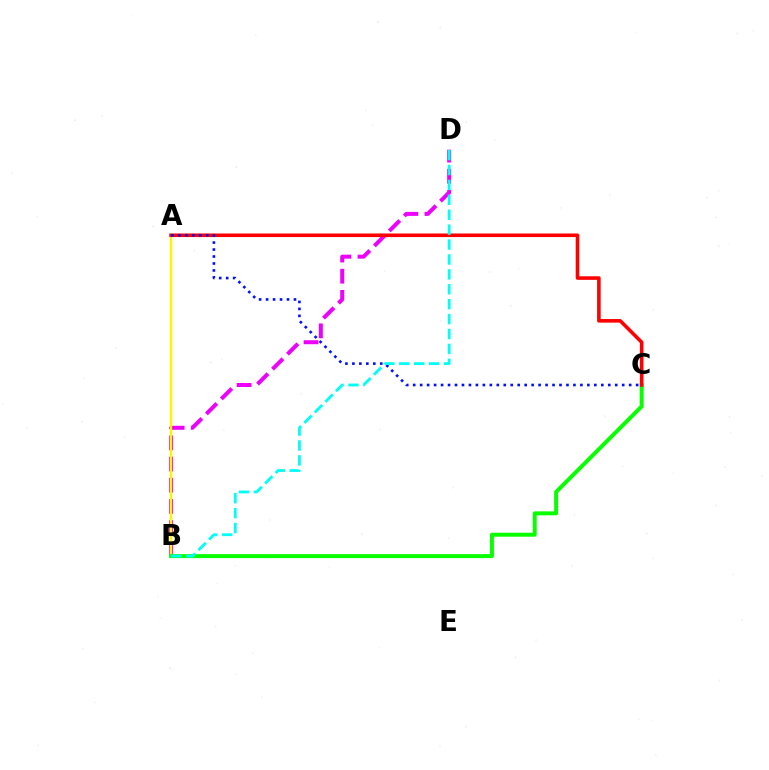{('B', 'D'): [{'color': '#ee00ff', 'line_style': 'dashed', 'thickness': 2.88}, {'color': '#00fff6', 'line_style': 'dashed', 'thickness': 2.03}], ('A', 'B'): [{'color': '#fcf500', 'line_style': 'solid', 'thickness': 1.72}], ('B', 'C'): [{'color': '#08ff00', 'line_style': 'solid', 'thickness': 2.85}], ('A', 'C'): [{'color': '#ff0000', 'line_style': 'solid', 'thickness': 2.58}, {'color': '#0010ff', 'line_style': 'dotted', 'thickness': 1.89}]}